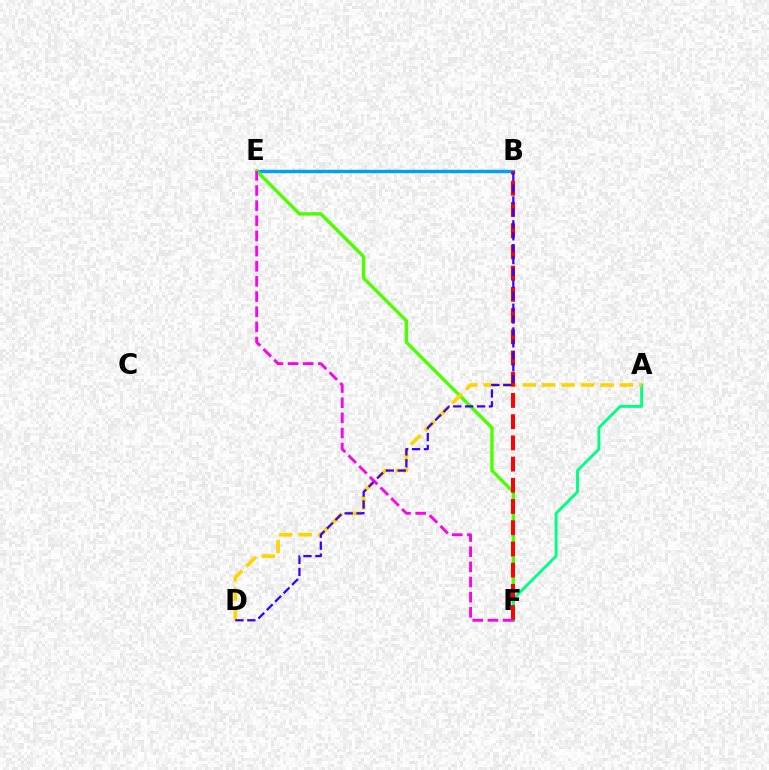{('B', 'E'): [{'color': '#009eff', 'line_style': 'solid', 'thickness': 2.44}], ('E', 'F'): [{'color': '#4fff00', 'line_style': 'solid', 'thickness': 2.46}, {'color': '#ff00ed', 'line_style': 'dashed', 'thickness': 2.06}], ('A', 'F'): [{'color': '#00ff86', 'line_style': 'solid', 'thickness': 2.1}], ('A', 'D'): [{'color': '#ffd500', 'line_style': 'dashed', 'thickness': 2.64}], ('B', 'F'): [{'color': '#ff0000', 'line_style': 'dashed', 'thickness': 2.88}], ('B', 'D'): [{'color': '#3700ff', 'line_style': 'dashed', 'thickness': 1.62}]}